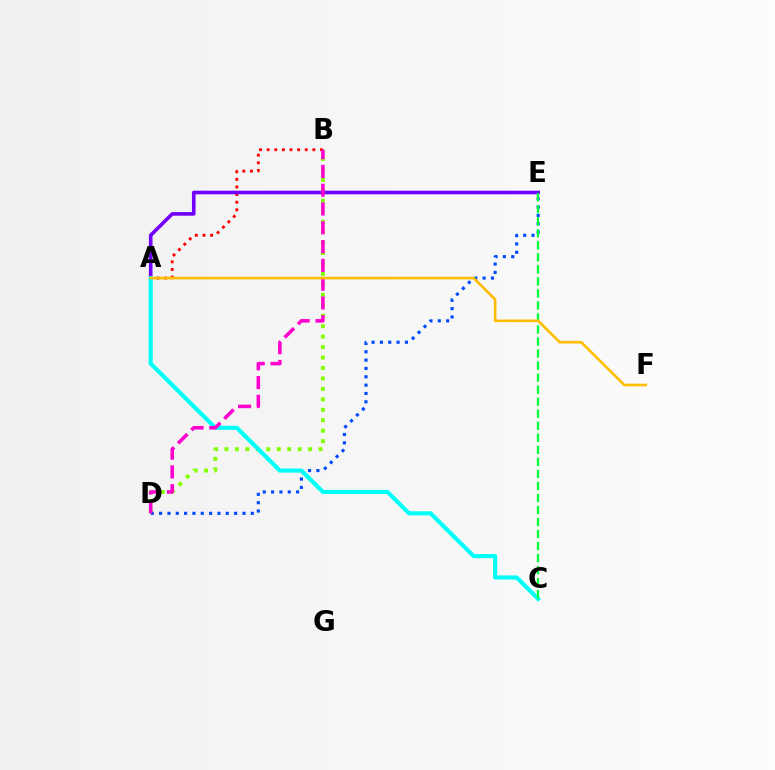{('B', 'D'): [{'color': '#84ff00', 'line_style': 'dotted', 'thickness': 2.84}, {'color': '#ff00cf', 'line_style': 'dashed', 'thickness': 2.55}], ('A', 'B'): [{'color': '#ff0000', 'line_style': 'dotted', 'thickness': 2.07}], ('D', 'E'): [{'color': '#004bff', 'line_style': 'dotted', 'thickness': 2.26}], ('A', 'E'): [{'color': '#7200ff', 'line_style': 'solid', 'thickness': 2.61}], ('A', 'C'): [{'color': '#00fff6', 'line_style': 'solid', 'thickness': 2.97}], ('C', 'E'): [{'color': '#00ff39', 'line_style': 'dashed', 'thickness': 1.63}], ('A', 'F'): [{'color': '#ffbd00', 'line_style': 'solid', 'thickness': 1.89}]}